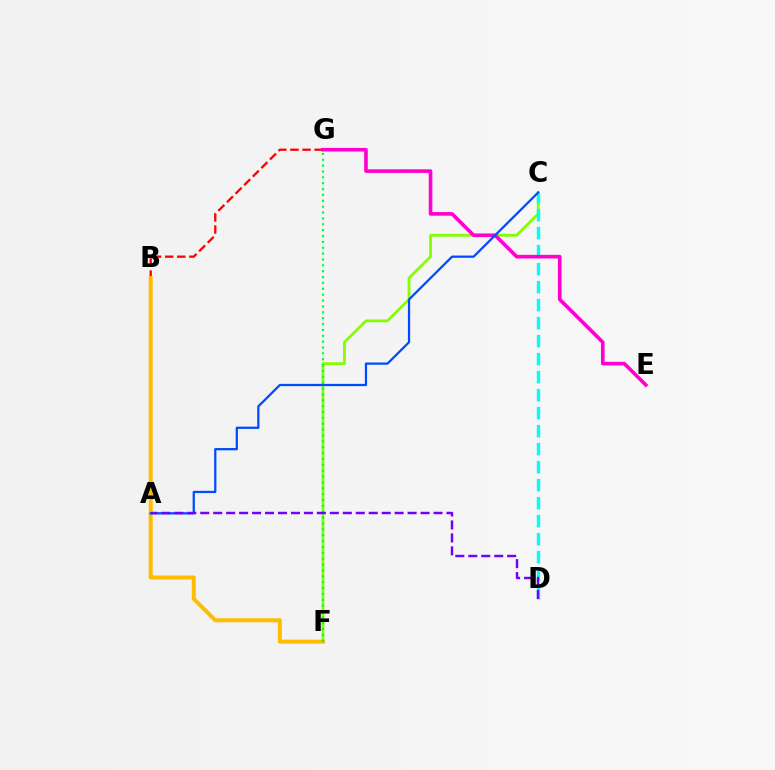{('C', 'F'): [{'color': '#84ff00', 'line_style': 'solid', 'thickness': 2.0}], ('B', 'G'): [{'color': '#ff0000', 'line_style': 'dashed', 'thickness': 1.65}], ('C', 'D'): [{'color': '#00fff6', 'line_style': 'dashed', 'thickness': 2.45}], ('B', 'F'): [{'color': '#ffbd00', 'line_style': 'solid', 'thickness': 2.9}], ('E', 'G'): [{'color': '#ff00cf', 'line_style': 'solid', 'thickness': 2.61}], ('F', 'G'): [{'color': '#00ff39', 'line_style': 'dotted', 'thickness': 1.59}], ('A', 'C'): [{'color': '#004bff', 'line_style': 'solid', 'thickness': 1.62}], ('A', 'D'): [{'color': '#7200ff', 'line_style': 'dashed', 'thickness': 1.76}]}